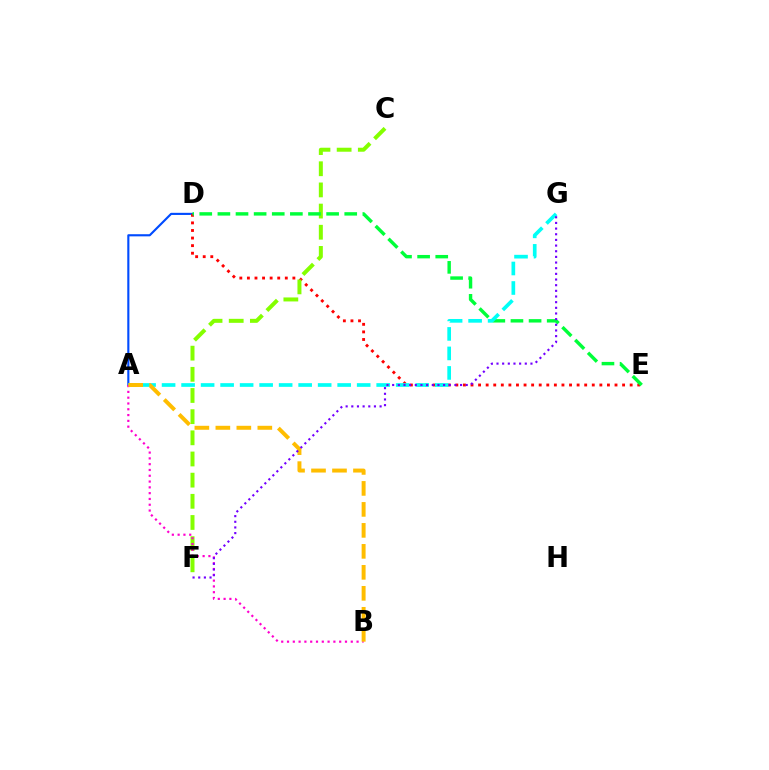{('A', 'D'): [{'color': '#004bff', 'line_style': 'solid', 'thickness': 1.53}], ('D', 'E'): [{'color': '#ff0000', 'line_style': 'dotted', 'thickness': 2.06}, {'color': '#00ff39', 'line_style': 'dashed', 'thickness': 2.46}], ('C', 'F'): [{'color': '#84ff00', 'line_style': 'dashed', 'thickness': 2.88}], ('A', 'G'): [{'color': '#00fff6', 'line_style': 'dashed', 'thickness': 2.65}], ('A', 'B'): [{'color': '#ff00cf', 'line_style': 'dotted', 'thickness': 1.57}, {'color': '#ffbd00', 'line_style': 'dashed', 'thickness': 2.85}], ('F', 'G'): [{'color': '#7200ff', 'line_style': 'dotted', 'thickness': 1.54}]}